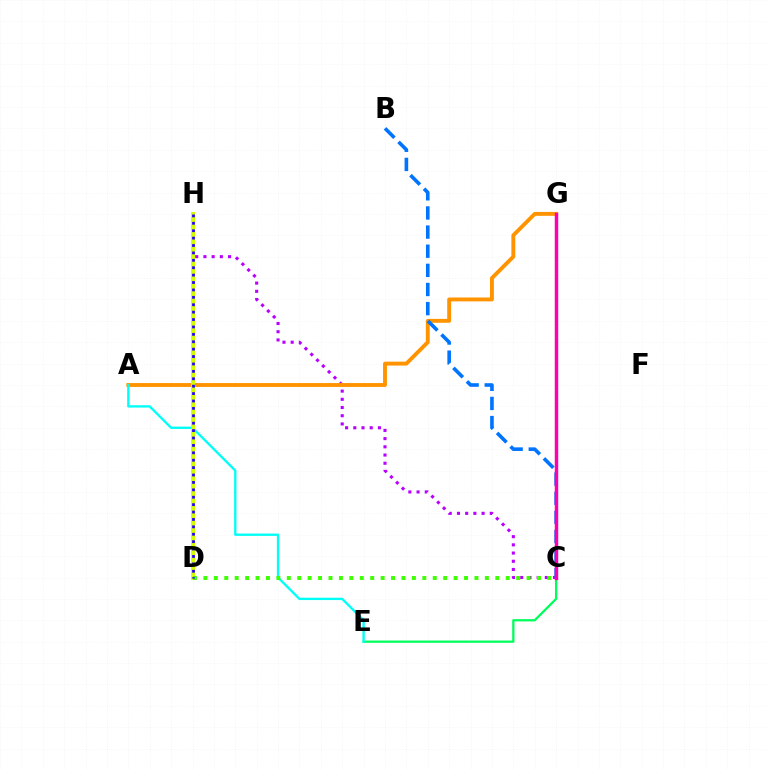{('C', 'H'): [{'color': '#b900ff', 'line_style': 'dotted', 'thickness': 2.23}], ('C', 'E'): [{'color': '#00ff5c', 'line_style': 'solid', 'thickness': 1.64}], ('A', 'G'): [{'color': '#ff9400', 'line_style': 'solid', 'thickness': 2.8}], ('B', 'C'): [{'color': '#0074ff', 'line_style': 'dashed', 'thickness': 2.6}], ('D', 'H'): [{'color': '#ff0000', 'line_style': 'solid', 'thickness': 1.56}, {'color': '#d1ff00', 'line_style': 'solid', 'thickness': 2.89}, {'color': '#2500ff', 'line_style': 'dotted', 'thickness': 2.01}], ('A', 'E'): [{'color': '#00fff6', 'line_style': 'solid', 'thickness': 1.69}], ('C', 'D'): [{'color': '#3dff00', 'line_style': 'dotted', 'thickness': 2.83}], ('C', 'G'): [{'color': '#ff00ac', 'line_style': 'solid', 'thickness': 2.49}]}